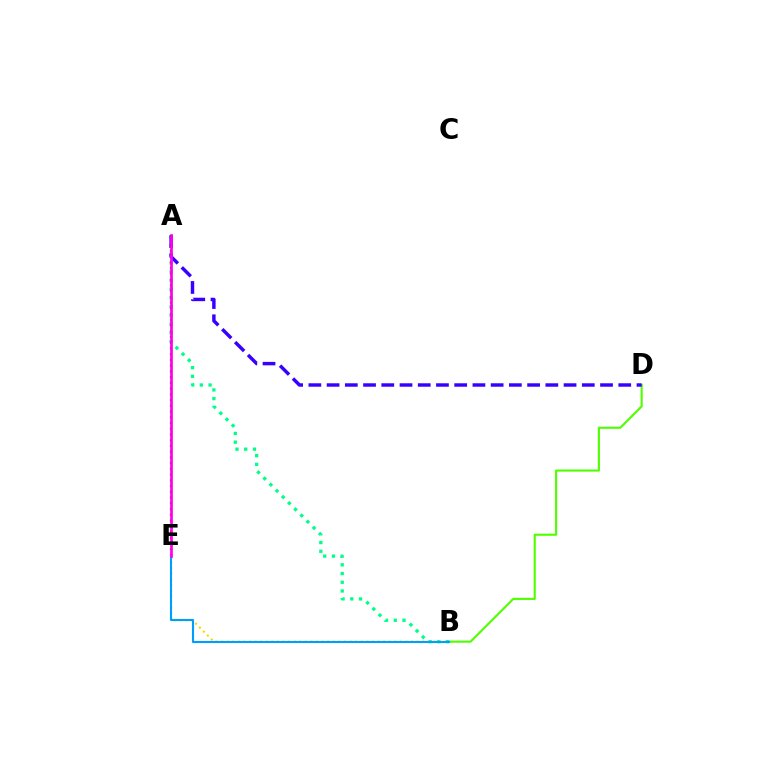{('B', 'D'): [{'color': '#4fff00', 'line_style': 'solid', 'thickness': 1.52}], ('A', 'B'): [{'color': '#00ff86', 'line_style': 'dotted', 'thickness': 2.37}], ('B', 'E'): [{'color': '#ffd500', 'line_style': 'dotted', 'thickness': 1.52}, {'color': '#009eff', 'line_style': 'solid', 'thickness': 1.52}], ('A', 'E'): [{'color': '#ff0000', 'line_style': 'dotted', 'thickness': 1.56}, {'color': '#ff00ed', 'line_style': 'solid', 'thickness': 1.95}], ('A', 'D'): [{'color': '#3700ff', 'line_style': 'dashed', 'thickness': 2.48}]}